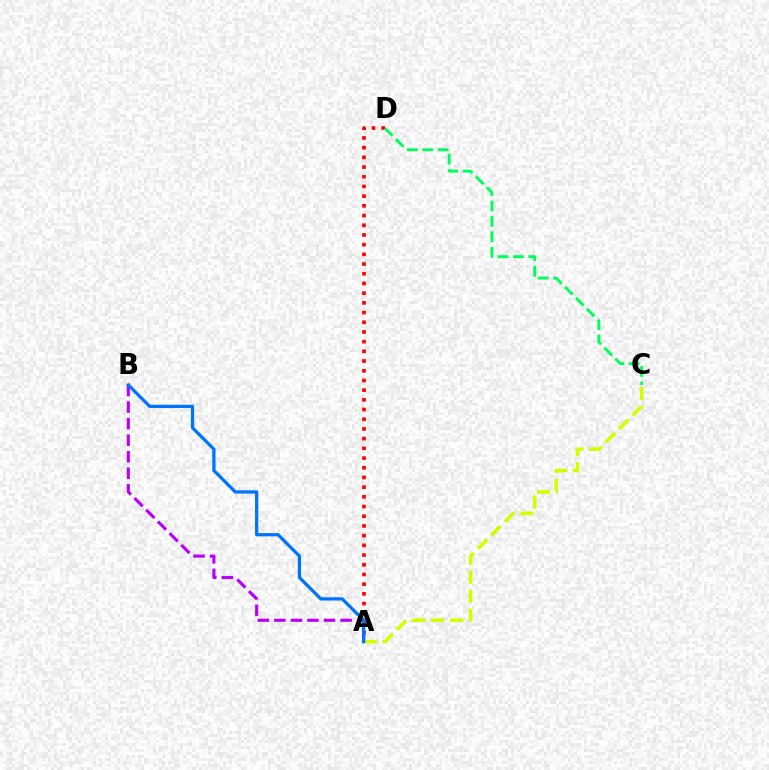{('A', 'D'): [{'color': '#ff0000', 'line_style': 'dotted', 'thickness': 2.64}], ('A', 'B'): [{'color': '#b900ff', 'line_style': 'dashed', 'thickness': 2.25}, {'color': '#0074ff', 'line_style': 'solid', 'thickness': 2.35}], ('A', 'C'): [{'color': '#d1ff00', 'line_style': 'dashed', 'thickness': 2.59}], ('C', 'D'): [{'color': '#00ff5c', 'line_style': 'dashed', 'thickness': 2.09}]}